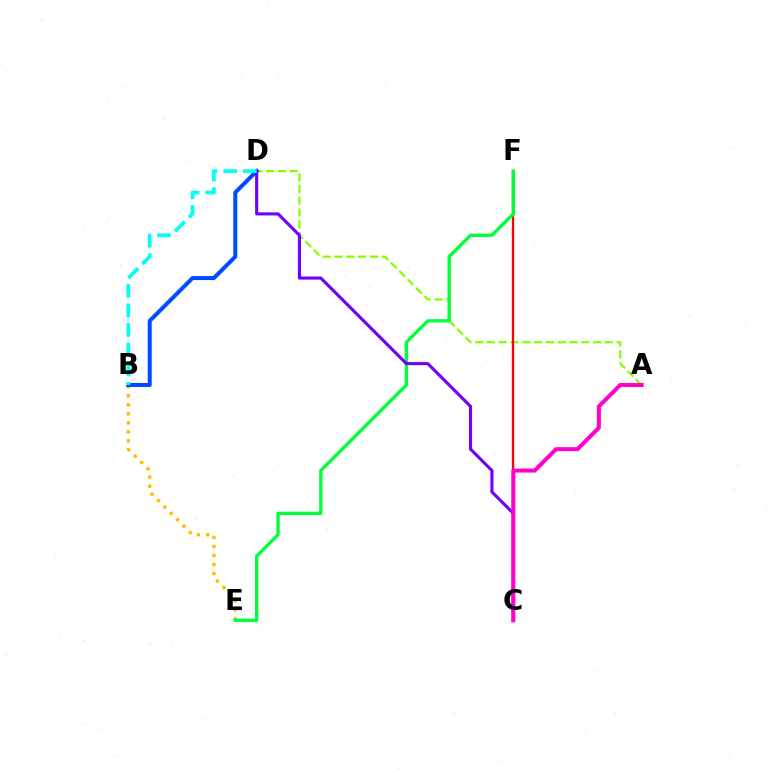{('A', 'D'): [{'color': '#84ff00', 'line_style': 'dashed', 'thickness': 1.6}], ('B', 'E'): [{'color': '#ffbd00', 'line_style': 'dotted', 'thickness': 2.45}], ('B', 'D'): [{'color': '#004bff', 'line_style': 'solid', 'thickness': 2.89}, {'color': '#00fff6', 'line_style': 'dashed', 'thickness': 2.67}], ('C', 'F'): [{'color': '#ff0000', 'line_style': 'solid', 'thickness': 1.67}], ('E', 'F'): [{'color': '#00ff39', 'line_style': 'solid', 'thickness': 2.4}], ('C', 'D'): [{'color': '#7200ff', 'line_style': 'solid', 'thickness': 2.24}], ('A', 'C'): [{'color': '#ff00cf', 'line_style': 'solid', 'thickness': 2.9}]}